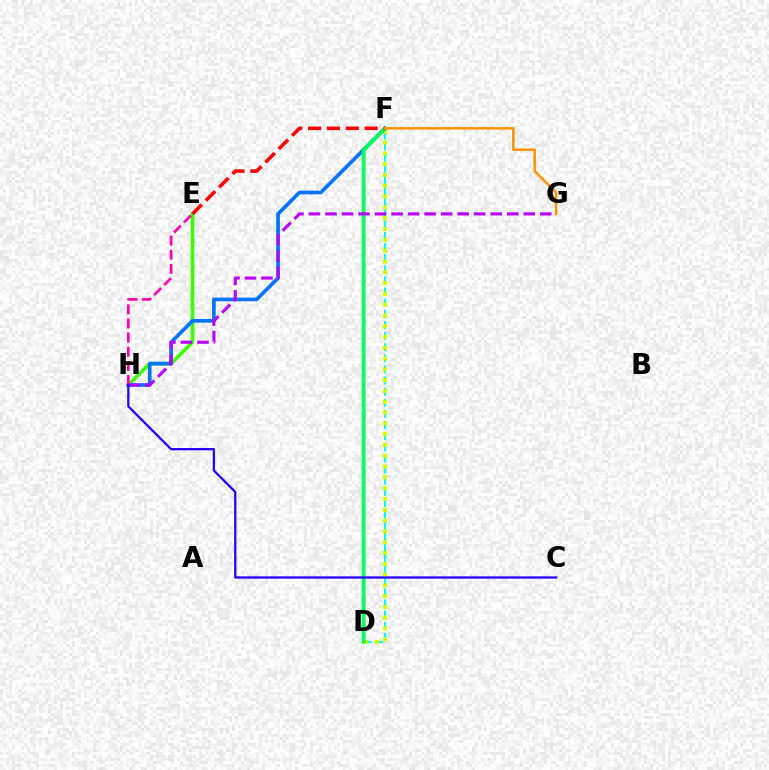{('D', 'F'): [{'color': '#00fff6', 'line_style': 'dashed', 'thickness': 1.51}, {'color': '#d1ff00', 'line_style': 'dotted', 'thickness': 2.93}, {'color': '#00ff5c', 'line_style': 'solid', 'thickness': 2.77}], ('E', 'H'): [{'color': '#3dff00', 'line_style': 'solid', 'thickness': 2.63}, {'color': '#ff00ac', 'line_style': 'dashed', 'thickness': 1.92}], ('F', 'H'): [{'color': '#0074ff', 'line_style': 'solid', 'thickness': 2.64}], ('E', 'F'): [{'color': '#ff0000', 'line_style': 'dashed', 'thickness': 2.56}], ('G', 'H'): [{'color': '#b900ff', 'line_style': 'dashed', 'thickness': 2.24}], ('C', 'H'): [{'color': '#2500ff', 'line_style': 'solid', 'thickness': 1.63}], ('F', 'G'): [{'color': '#ff9400', 'line_style': 'solid', 'thickness': 1.8}]}